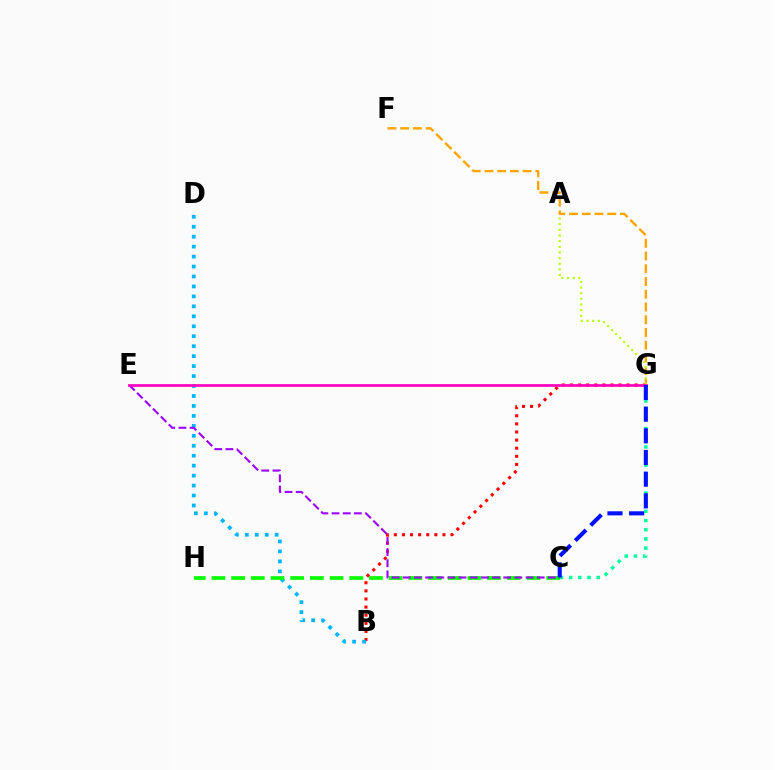{('B', 'G'): [{'color': '#ff0000', 'line_style': 'dotted', 'thickness': 2.2}], ('F', 'G'): [{'color': '#ffa500', 'line_style': 'dashed', 'thickness': 1.73}], ('A', 'G'): [{'color': '#b3ff00', 'line_style': 'dotted', 'thickness': 1.54}], ('B', 'D'): [{'color': '#00b5ff', 'line_style': 'dotted', 'thickness': 2.7}], ('C', 'H'): [{'color': '#08ff00', 'line_style': 'dashed', 'thickness': 2.67}], ('C', 'E'): [{'color': '#9b00ff', 'line_style': 'dashed', 'thickness': 1.52}], ('C', 'G'): [{'color': '#00ff9d', 'line_style': 'dotted', 'thickness': 2.5}, {'color': '#0010ff', 'line_style': 'dashed', 'thickness': 2.94}], ('E', 'G'): [{'color': '#ff00bd', 'line_style': 'solid', 'thickness': 1.95}]}